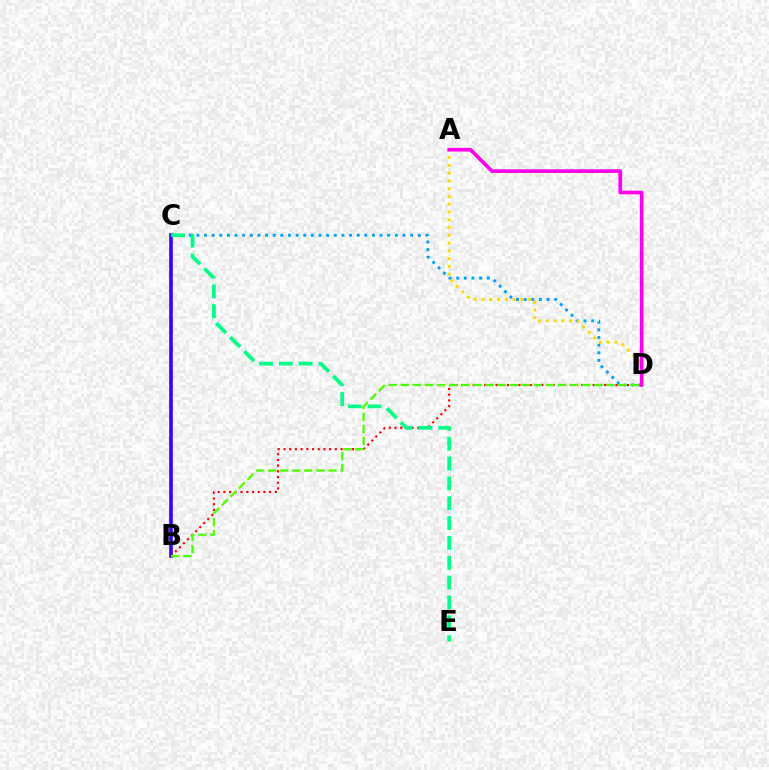{('B', 'C'): [{'color': '#3700ff', 'line_style': 'solid', 'thickness': 2.62}], ('B', 'D'): [{'color': '#ff0000', 'line_style': 'dotted', 'thickness': 1.55}, {'color': '#4fff00', 'line_style': 'dashed', 'thickness': 1.64}], ('C', 'D'): [{'color': '#009eff', 'line_style': 'dotted', 'thickness': 2.07}], ('A', 'D'): [{'color': '#ffd500', 'line_style': 'dotted', 'thickness': 2.11}, {'color': '#ff00ed', 'line_style': 'solid', 'thickness': 2.62}], ('C', 'E'): [{'color': '#00ff86', 'line_style': 'dashed', 'thickness': 2.7}]}